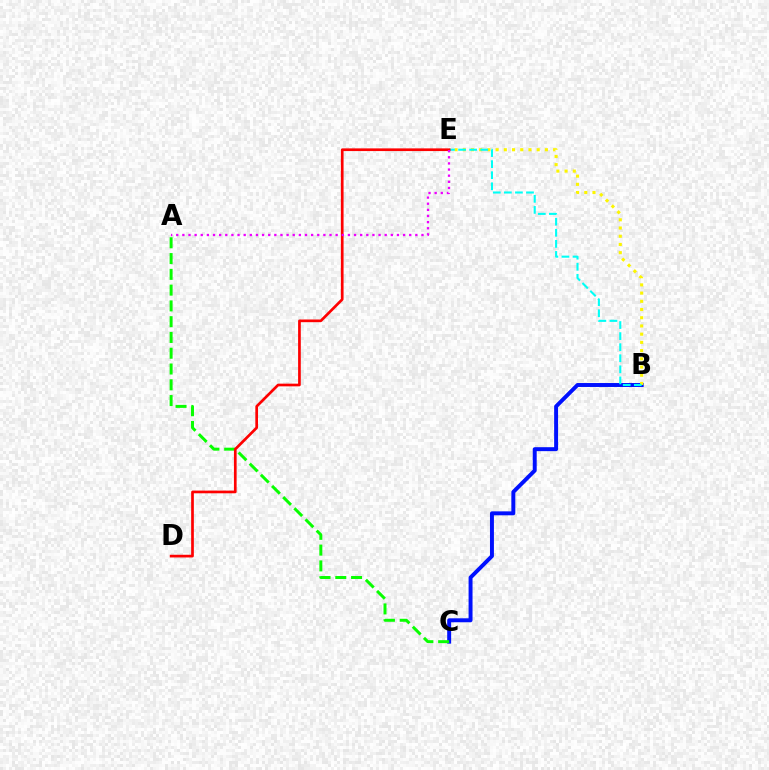{('B', 'C'): [{'color': '#0010ff', 'line_style': 'solid', 'thickness': 2.84}], ('B', 'E'): [{'color': '#fcf500', 'line_style': 'dotted', 'thickness': 2.23}, {'color': '#00fff6', 'line_style': 'dashed', 'thickness': 1.5}], ('A', 'C'): [{'color': '#08ff00', 'line_style': 'dashed', 'thickness': 2.14}], ('D', 'E'): [{'color': '#ff0000', 'line_style': 'solid', 'thickness': 1.94}], ('A', 'E'): [{'color': '#ee00ff', 'line_style': 'dotted', 'thickness': 1.67}]}